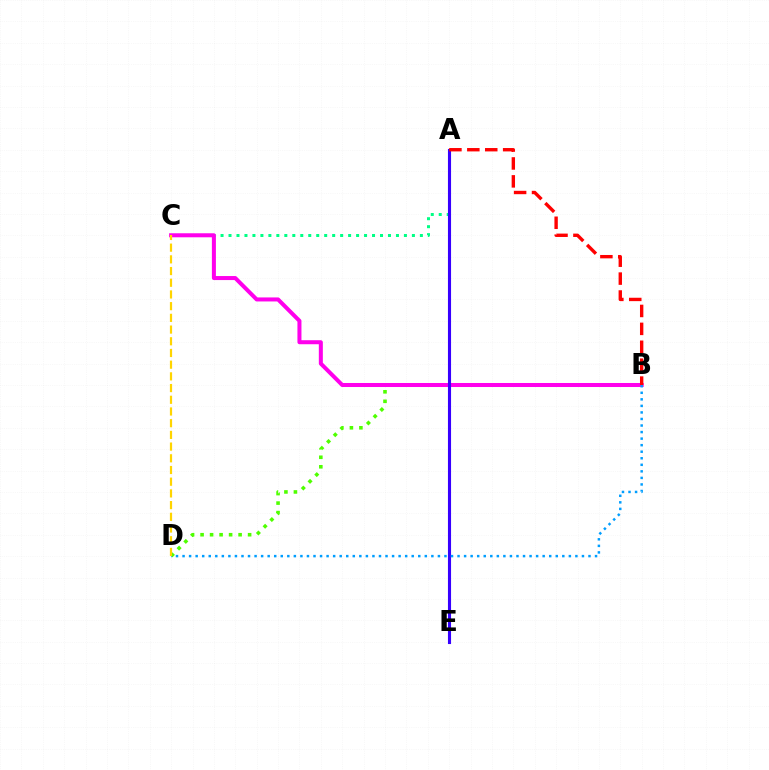{('A', 'C'): [{'color': '#00ff86', 'line_style': 'dotted', 'thickness': 2.17}], ('B', 'D'): [{'color': '#4fff00', 'line_style': 'dotted', 'thickness': 2.58}, {'color': '#009eff', 'line_style': 'dotted', 'thickness': 1.78}], ('B', 'C'): [{'color': '#ff00ed', 'line_style': 'solid', 'thickness': 2.9}], ('A', 'E'): [{'color': '#3700ff', 'line_style': 'solid', 'thickness': 2.23}], ('C', 'D'): [{'color': '#ffd500', 'line_style': 'dashed', 'thickness': 1.59}], ('A', 'B'): [{'color': '#ff0000', 'line_style': 'dashed', 'thickness': 2.43}]}